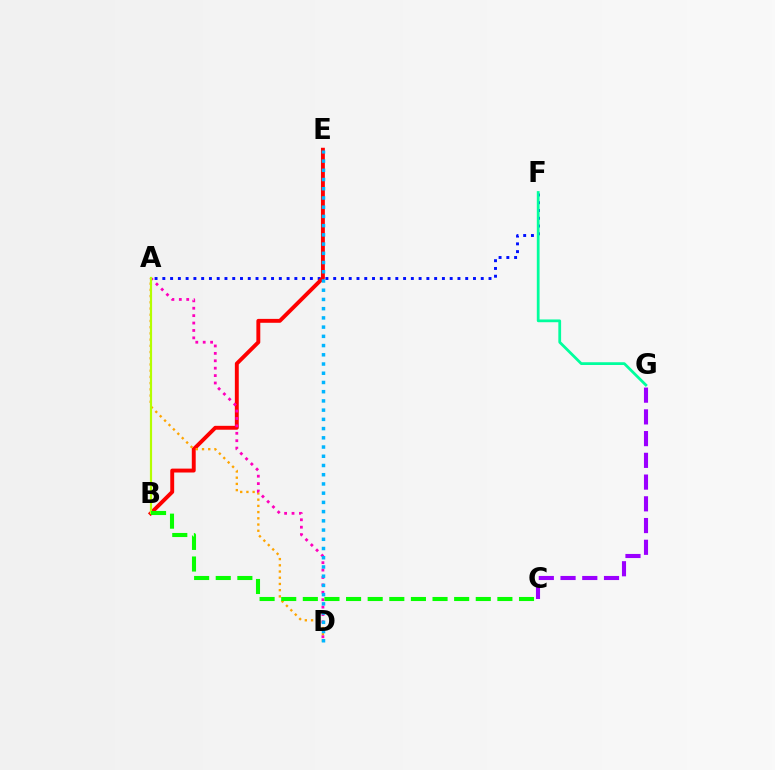{('A', 'F'): [{'color': '#0010ff', 'line_style': 'dotted', 'thickness': 2.11}], ('B', 'E'): [{'color': '#ff0000', 'line_style': 'solid', 'thickness': 2.81}], ('C', 'G'): [{'color': '#9b00ff', 'line_style': 'dashed', 'thickness': 2.95}], ('A', 'D'): [{'color': '#ffa500', 'line_style': 'dotted', 'thickness': 1.69}, {'color': '#ff00bd', 'line_style': 'dotted', 'thickness': 2.01}], ('A', 'B'): [{'color': '#b3ff00', 'line_style': 'solid', 'thickness': 1.57}], ('F', 'G'): [{'color': '#00ff9d', 'line_style': 'solid', 'thickness': 1.99}], ('B', 'C'): [{'color': '#08ff00', 'line_style': 'dashed', 'thickness': 2.94}], ('D', 'E'): [{'color': '#00b5ff', 'line_style': 'dotted', 'thickness': 2.51}]}